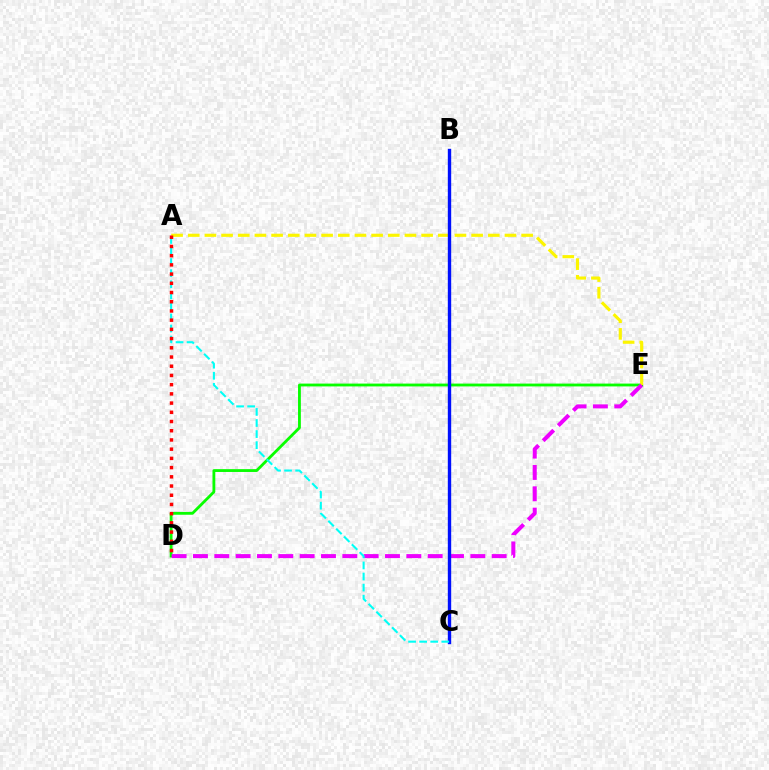{('D', 'E'): [{'color': '#08ff00', 'line_style': 'solid', 'thickness': 2.03}, {'color': '#ee00ff', 'line_style': 'dashed', 'thickness': 2.9}], ('A', 'E'): [{'color': '#fcf500', 'line_style': 'dashed', 'thickness': 2.26}], ('B', 'C'): [{'color': '#0010ff', 'line_style': 'solid', 'thickness': 2.43}], ('A', 'C'): [{'color': '#00fff6', 'line_style': 'dashed', 'thickness': 1.5}], ('A', 'D'): [{'color': '#ff0000', 'line_style': 'dotted', 'thickness': 2.5}]}